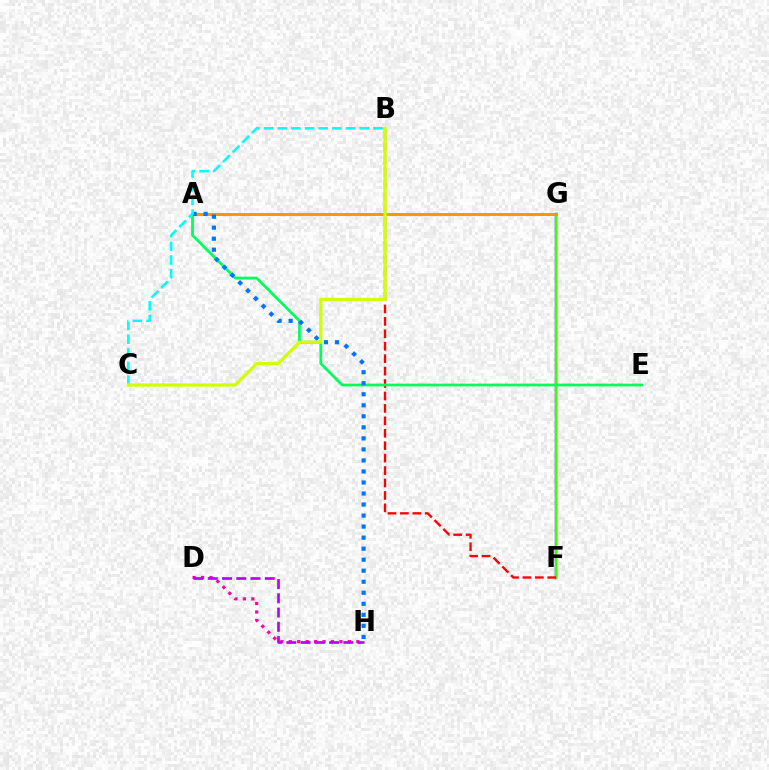{('D', 'H'): [{'color': '#ff00ac', 'line_style': 'dotted', 'thickness': 2.3}, {'color': '#b900ff', 'line_style': 'dashed', 'thickness': 1.94}], ('F', 'G'): [{'color': '#2500ff', 'line_style': 'solid', 'thickness': 1.68}, {'color': '#3dff00', 'line_style': 'solid', 'thickness': 1.62}], ('B', 'F'): [{'color': '#ff0000', 'line_style': 'dashed', 'thickness': 1.69}], ('A', 'E'): [{'color': '#00ff5c', 'line_style': 'solid', 'thickness': 1.98}], ('A', 'G'): [{'color': '#ff9400', 'line_style': 'solid', 'thickness': 2.1}], ('A', 'H'): [{'color': '#0074ff', 'line_style': 'dotted', 'thickness': 3.0}], ('B', 'C'): [{'color': '#00fff6', 'line_style': 'dashed', 'thickness': 1.86}, {'color': '#d1ff00', 'line_style': 'solid', 'thickness': 2.33}]}